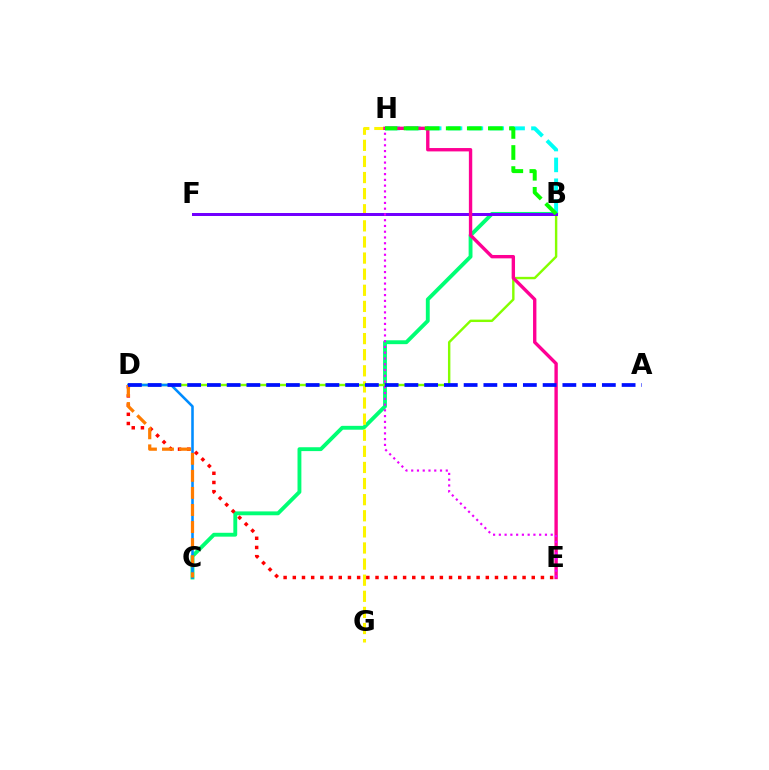{('B', 'C'): [{'color': '#00ff74', 'line_style': 'solid', 'thickness': 2.78}], ('G', 'H'): [{'color': '#fcf500', 'line_style': 'dashed', 'thickness': 2.19}], ('B', 'D'): [{'color': '#84ff00', 'line_style': 'solid', 'thickness': 1.74}], ('D', 'E'): [{'color': '#ff0000', 'line_style': 'dotted', 'thickness': 2.5}], ('B', 'H'): [{'color': '#00fff6', 'line_style': 'dashed', 'thickness': 2.83}, {'color': '#08ff00', 'line_style': 'dashed', 'thickness': 2.86}], ('B', 'F'): [{'color': '#7200ff', 'line_style': 'solid', 'thickness': 2.15}], ('E', 'H'): [{'color': '#ff0094', 'line_style': 'solid', 'thickness': 2.43}, {'color': '#ee00ff', 'line_style': 'dotted', 'thickness': 1.57}], ('C', 'D'): [{'color': '#008cff', 'line_style': 'solid', 'thickness': 1.85}, {'color': '#ff7c00', 'line_style': 'dashed', 'thickness': 2.32}], ('A', 'D'): [{'color': '#0010ff', 'line_style': 'dashed', 'thickness': 2.68}]}